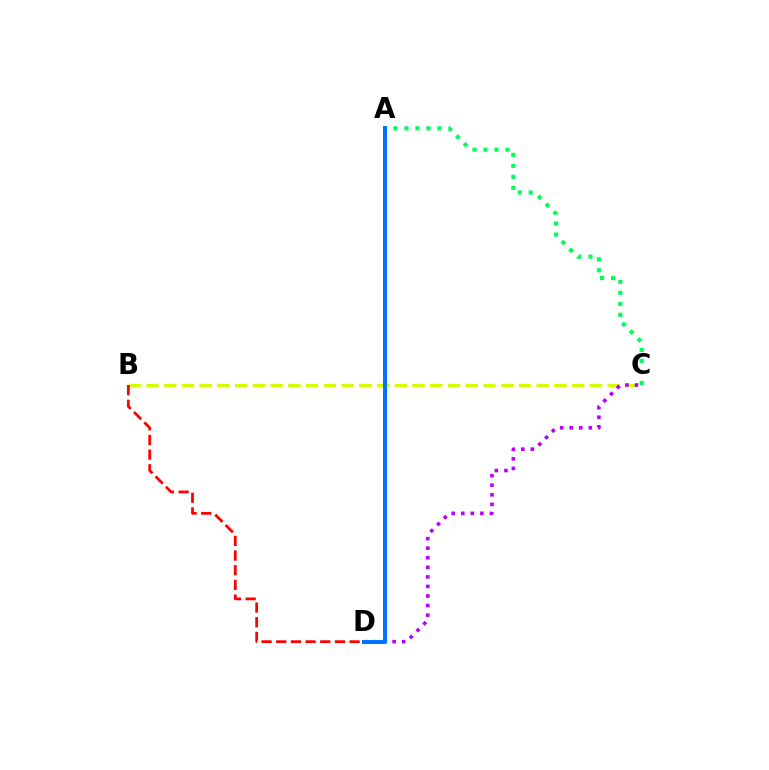{('B', 'C'): [{'color': '#d1ff00', 'line_style': 'dashed', 'thickness': 2.41}], ('B', 'D'): [{'color': '#ff0000', 'line_style': 'dashed', 'thickness': 1.99}], ('A', 'C'): [{'color': '#00ff5c', 'line_style': 'dotted', 'thickness': 2.99}], ('C', 'D'): [{'color': '#b900ff', 'line_style': 'dotted', 'thickness': 2.6}], ('A', 'D'): [{'color': '#0074ff', 'line_style': 'solid', 'thickness': 2.87}]}